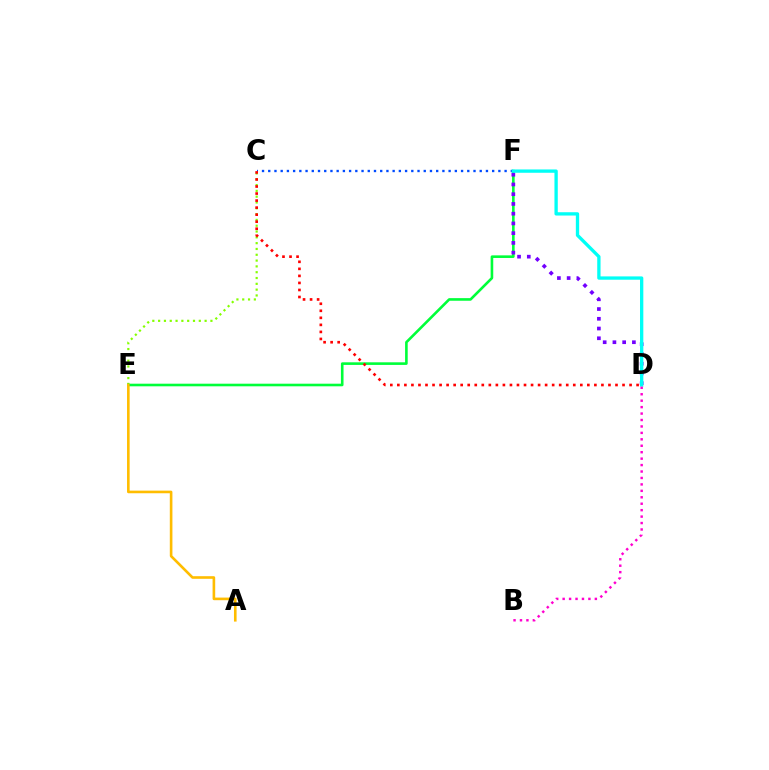{('C', 'E'): [{'color': '#84ff00', 'line_style': 'dotted', 'thickness': 1.58}], ('E', 'F'): [{'color': '#00ff39', 'line_style': 'solid', 'thickness': 1.88}], ('D', 'F'): [{'color': '#7200ff', 'line_style': 'dotted', 'thickness': 2.65}, {'color': '#00fff6', 'line_style': 'solid', 'thickness': 2.39}], ('C', 'F'): [{'color': '#004bff', 'line_style': 'dotted', 'thickness': 1.69}], ('B', 'D'): [{'color': '#ff00cf', 'line_style': 'dotted', 'thickness': 1.75}], ('C', 'D'): [{'color': '#ff0000', 'line_style': 'dotted', 'thickness': 1.91}], ('A', 'E'): [{'color': '#ffbd00', 'line_style': 'solid', 'thickness': 1.89}]}